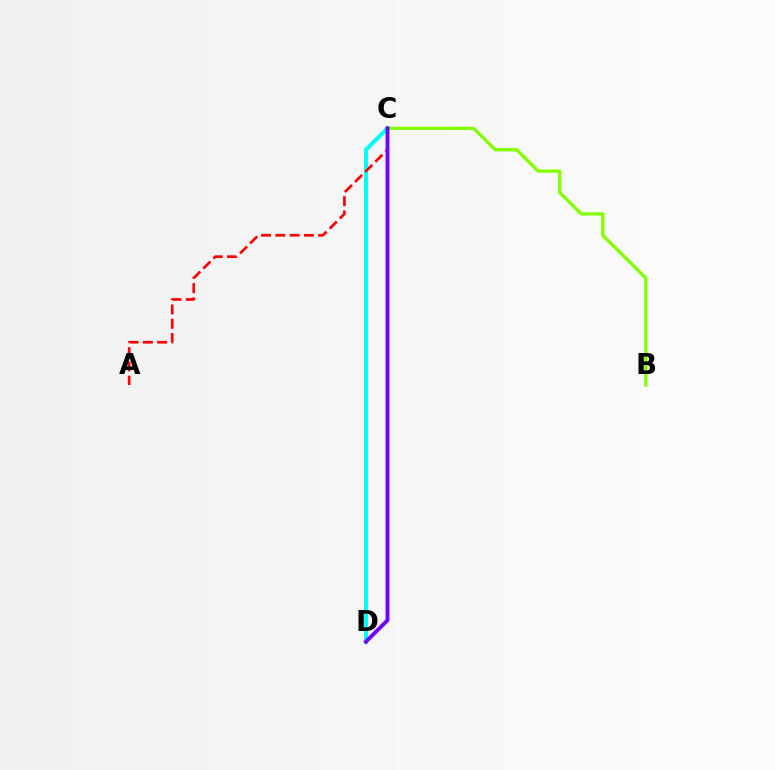{('B', 'C'): [{'color': '#84ff00', 'line_style': 'solid', 'thickness': 2.4}], ('C', 'D'): [{'color': '#00fff6', 'line_style': 'solid', 'thickness': 2.89}, {'color': '#7200ff', 'line_style': 'solid', 'thickness': 2.78}], ('A', 'C'): [{'color': '#ff0000', 'line_style': 'dashed', 'thickness': 1.94}]}